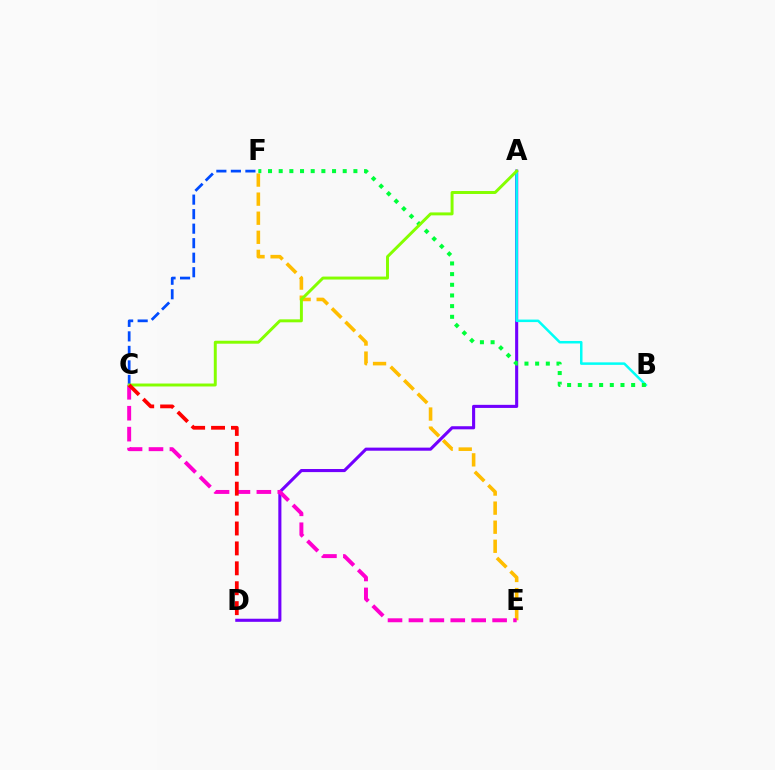{('A', 'D'): [{'color': '#7200ff', 'line_style': 'solid', 'thickness': 2.23}], ('E', 'F'): [{'color': '#ffbd00', 'line_style': 'dashed', 'thickness': 2.59}], ('A', 'B'): [{'color': '#00fff6', 'line_style': 'solid', 'thickness': 1.81}], ('C', 'F'): [{'color': '#004bff', 'line_style': 'dashed', 'thickness': 1.97}], ('C', 'E'): [{'color': '#ff00cf', 'line_style': 'dashed', 'thickness': 2.84}], ('B', 'F'): [{'color': '#00ff39', 'line_style': 'dotted', 'thickness': 2.9}], ('A', 'C'): [{'color': '#84ff00', 'line_style': 'solid', 'thickness': 2.13}], ('C', 'D'): [{'color': '#ff0000', 'line_style': 'dashed', 'thickness': 2.71}]}